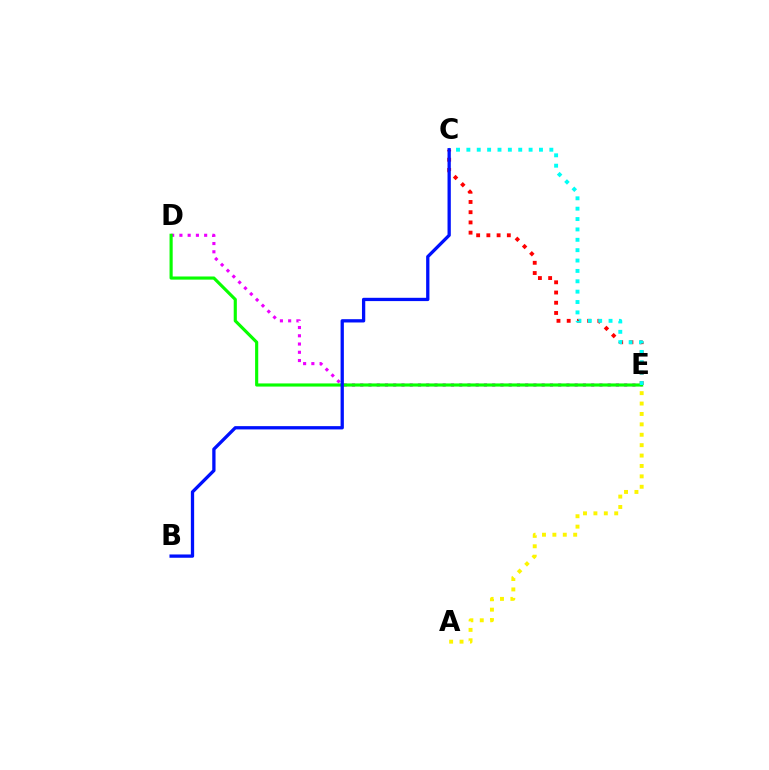{('C', 'E'): [{'color': '#ff0000', 'line_style': 'dotted', 'thickness': 2.78}, {'color': '#00fff6', 'line_style': 'dotted', 'thickness': 2.82}], ('A', 'E'): [{'color': '#fcf500', 'line_style': 'dotted', 'thickness': 2.83}], ('D', 'E'): [{'color': '#ee00ff', 'line_style': 'dotted', 'thickness': 2.24}, {'color': '#08ff00', 'line_style': 'solid', 'thickness': 2.26}], ('B', 'C'): [{'color': '#0010ff', 'line_style': 'solid', 'thickness': 2.37}]}